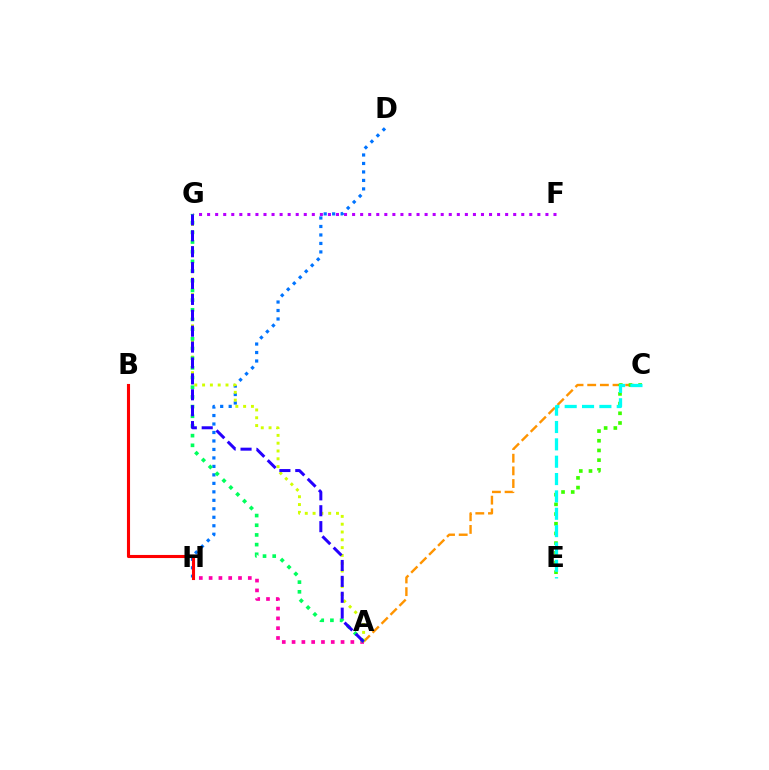{('F', 'G'): [{'color': '#b900ff', 'line_style': 'dotted', 'thickness': 2.19}], ('A', 'C'): [{'color': '#ff9400', 'line_style': 'dashed', 'thickness': 1.72}], ('D', 'H'): [{'color': '#0074ff', 'line_style': 'dotted', 'thickness': 2.3}], ('A', 'G'): [{'color': '#d1ff00', 'line_style': 'dotted', 'thickness': 2.12}, {'color': '#00ff5c', 'line_style': 'dotted', 'thickness': 2.63}, {'color': '#2500ff', 'line_style': 'dashed', 'thickness': 2.16}], ('C', 'E'): [{'color': '#3dff00', 'line_style': 'dotted', 'thickness': 2.63}, {'color': '#00fff6', 'line_style': 'dashed', 'thickness': 2.36}], ('A', 'H'): [{'color': '#ff00ac', 'line_style': 'dotted', 'thickness': 2.66}], ('B', 'H'): [{'color': '#ff0000', 'line_style': 'solid', 'thickness': 2.23}]}